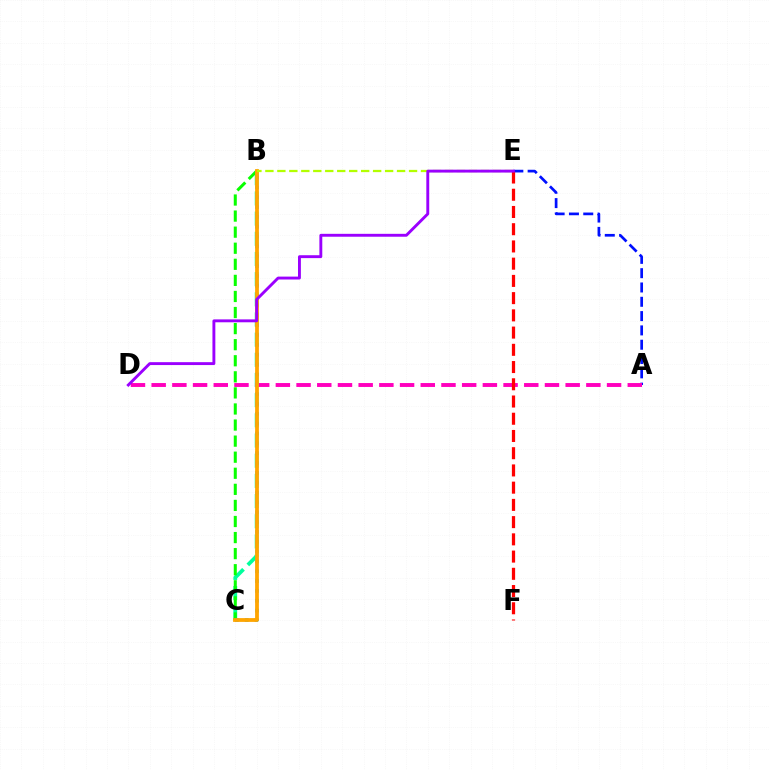{('A', 'E'): [{'color': '#0010ff', 'line_style': 'dashed', 'thickness': 1.94}], ('B', 'C'): [{'color': '#00ff9d', 'line_style': 'dashed', 'thickness': 2.74}, {'color': '#08ff00', 'line_style': 'dashed', 'thickness': 2.18}, {'color': '#00b5ff', 'line_style': 'dotted', 'thickness': 2.67}, {'color': '#ffa500', 'line_style': 'solid', 'thickness': 2.73}], ('A', 'D'): [{'color': '#ff00bd', 'line_style': 'dashed', 'thickness': 2.81}], ('B', 'E'): [{'color': '#b3ff00', 'line_style': 'dashed', 'thickness': 1.63}], ('E', 'F'): [{'color': '#ff0000', 'line_style': 'dashed', 'thickness': 2.34}], ('D', 'E'): [{'color': '#9b00ff', 'line_style': 'solid', 'thickness': 2.09}]}